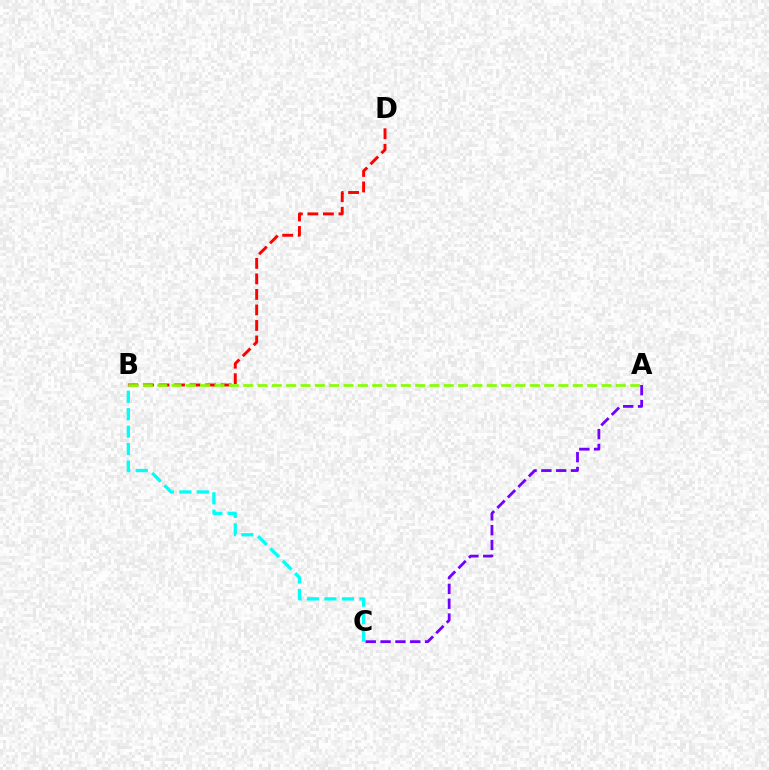{('B', 'D'): [{'color': '#ff0000', 'line_style': 'dashed', 'thickness': 2.11}], ('A', 'B'): [{'color': '#84ff00', 'line_style': 'dashed', 'thickness': 1.95}], ('B', 'C'): [{'color': '#00fff6', 'line_style': 'dashed', 'thickness': 2.37}], ('A', 'C'): [{'color': '#7200ff', 'line_style': 'dashed', 'thickness': 2.01}]}